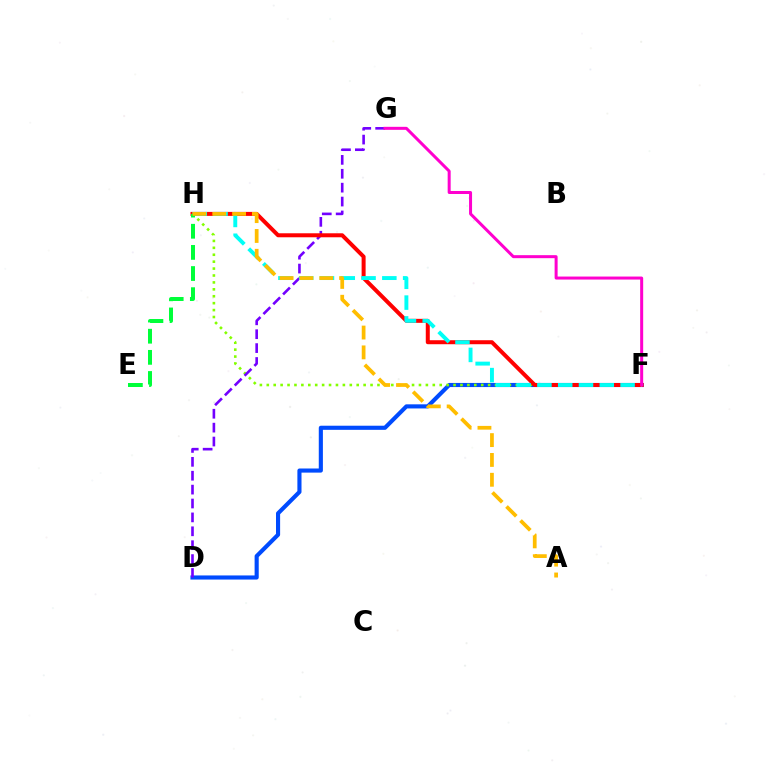{('D', 'F'): [{'color': '#004bff', 'line_style': 'solid', 'thickness': 2.97}], ('F', 'H'): [{'color': '#84ff00', 'line_style': 'dotted', 'thickness': 1.88}, {'color': '#ff0000', 'line_style': 'solid', 'thickness': 2.88}, {'color': '#00fff6', 'line_style': 'dashed', 'thickness': 2.82}], ('D', 'G'): [{'color': '#7200ff', 'line_style': 'dashed', 'thickness': 1.89}], ('E', 'H'): [{'color': '#00ff39', 'line_style': 'dashed', 'thickness': 2.87}], ('F', 'G'): [{'color': '#ff00cf', 'line_style': 'solid', 'thickness': 2.17}], ('A', 'H'): [{'color': '#ffbd00', 'line_style': 'dashed', 'thickness': 2.69}]}